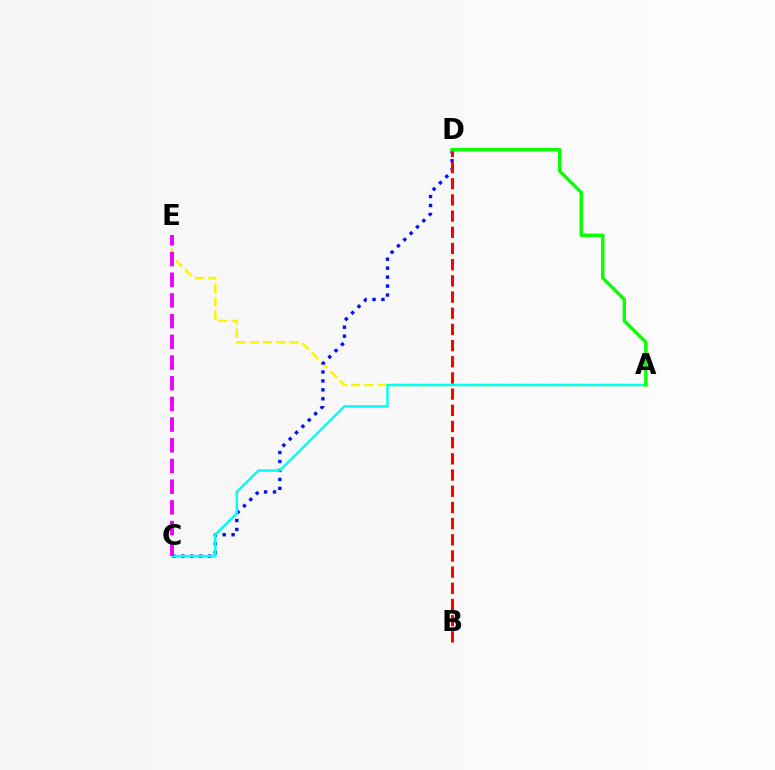{('A', 'E'): [{'color': '#fcf500', 'line_style': 'dashed', 'thickness': 1.8}], ('C', 'D'): [{'color': '#0010ff', 'line_style': 'dotted', 'thickness': 2.43}], ('A', 'C'): [{'color': '#00fff6', 'line_style': 'solid', 'thickness': 1.77}], ('B', 'D'): [{'color': '#ff0000', 'line_style': 'dashed', 'thickness': 2.2}], ('C', 'E'): [{'color': '#ee00ff', 'line_style': 'dashed', 'thickness': 2.81}], ('A', 'D'): [{'color': '#08ff00', 'line_style': 'solid', 'thickness': 2.44}]}